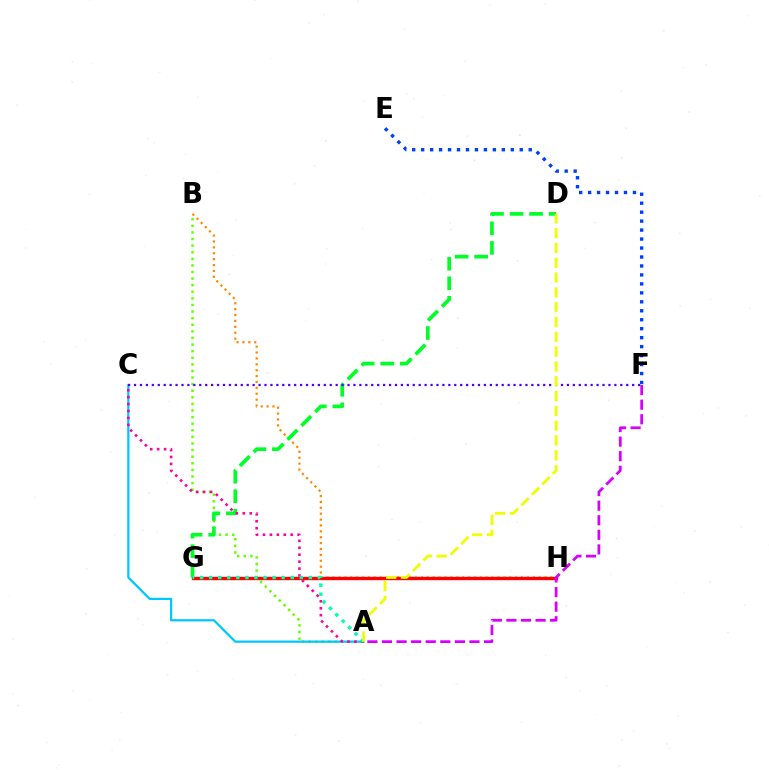{('B', 'H'): [{'color': '#ff8800', 'line_style': 'dotted', 'thickness': 1.6}], ('A', 'B'): [{'color': '#66ff00', 'line_style': 'dotted', 'thickness': 1.79}], ('G', 'H'): [{'color': '#ff0000', 'line_style': 'solid', 'thickness': 2.42}], ('A', 'C'): [{'color': '#00c7ff', 'line_style': 'solid', 'thickness': 1.61}, {'color': '#ff00a0', 'line_style': 'dotted', 'thickness': 1.88}], ('D', 'G'): [{'color': '#00ff27', 'line_style': 'dashed', 'thickness': 2.65}], ('E', 'F'): [{'color': '#003fff', 'line_style': 'dotted', 'thickness': 2.44}], ('A', 'G'): [{'color': '#00ffaf', 'line_style': 'dotted', 'thickness': 2.46}], ('C', 'F'): [{'color': '#4f00ff', 'line_style': 'dotted', 'thickness': 1.61}], ('A', 'F'): [{'color': '#d600ff', 'line_style': 'dashed', 'thickness': 1.98}], ('A', 'D'): [{'color': '#eeff00', 'line_style': 'dashed', 'thickness': 2.01}]}